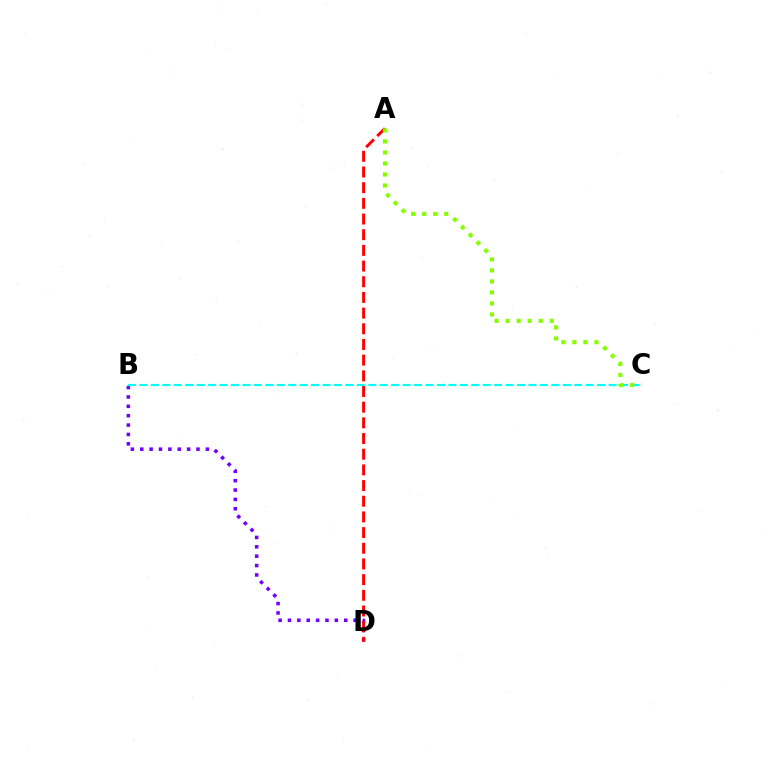{('B', 'D'): [{'color': '#7200ff', 'line_style': 'dotted', 'thickness': 2.55}], ('A', 'D'): [{'color': '#ff0000', 'line_style': 'dashed', 'thickness': 2.13}], ('B', 'C'): [{'color': '#00fff6', 'line_style': 'dashed', 'thickness': 1.55}], ('A', 'C'): [{'color': '#84ff00', 'line_style': 'dotted', 'thickness': 2.99}]}